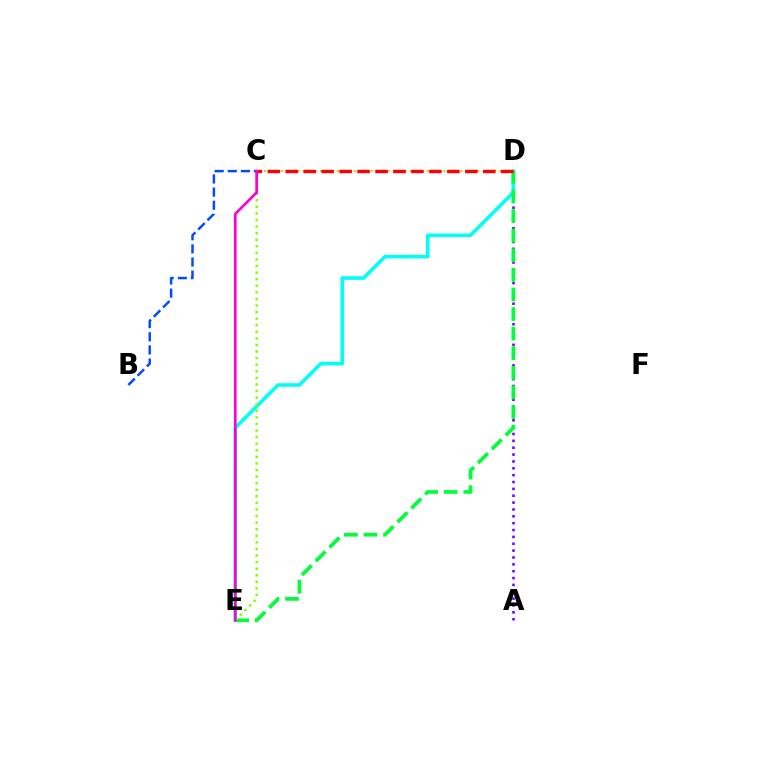{('A', 'D'): [{'color': '#7200ff', 'line_style': 'dotted', 'thickness': 1.86}], ('D', 'E'): [{'color': '#00fff6', 'line_style': 'solid', 'thickness': 2.58}, {'color': '#00ff39', 'line_style': 'dashed', 'thickness': 2.66}], ('C', 'E'): [{'color': '#84ff00', 'line_style': 'dotted', 'thickness': 1.79}, {'color': '#ff00cf', 'line_style': 'solid', 'thickness': 1.93}], ('C', 'D'): [{'color': '#ffbd00', 'line_style': 'dotted', 'thickness': 1.53}, {'color': '#ff0000', 'line_style': 'dashed', 'thickness': 2.44}], ('B', 'C'): [{'color': '#004bff', 'line_style': 'dashed', 'thickness': 1.78}]}